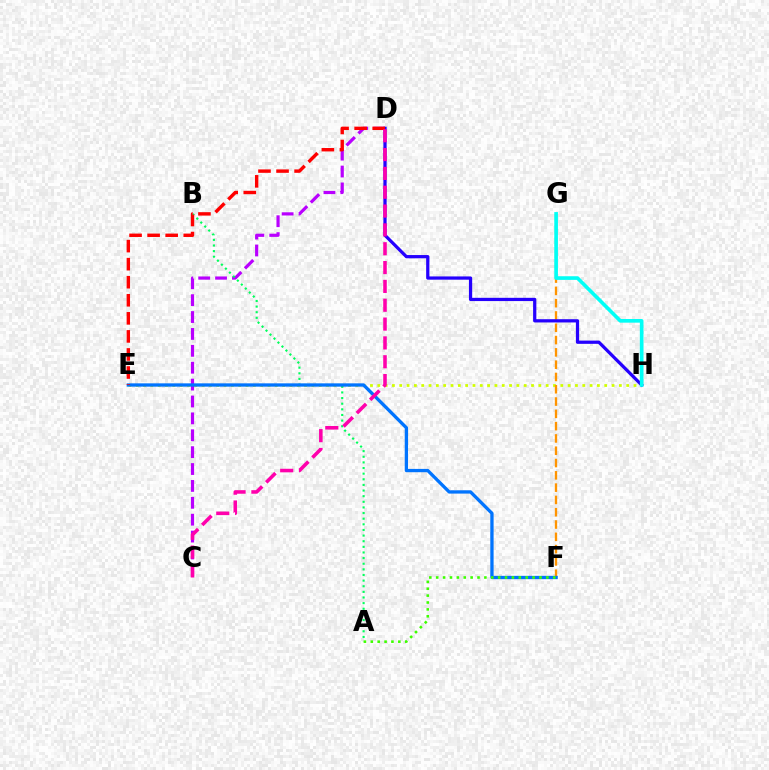{('E', 'H'): [{'color': '#d1ff00', 'line_style': 'dotted', 'thickness': 1.99}], ('F', 'G'): [{'color': '#ff9400', 'line_style': 'dashed', 'thickness': 1.67}], ('D', 'H'): [{'color': '#2500ff', 'line_style': 'solid', 'thickness': 2.33}], ('C', 'D'): [{'color': '#b900ff', 'line_style': 'dashed', 'thickness': 2.29}, {'color': '#ff00ac', 'line_style': 'dashed', 'thickness': 2.56}], ('G', 'H'): [{'color': '#00fff6', 'line_style': 'solid', 'thickness': 2.62}], ('A', 'B'): [{'color': '#00ff5c', 'line_style': 'dotted', 'thickness': 1.53}], ('E', 'F'): [{'color': '#0074ff', 'line_style': 'solid', 'thickness': 2.38}], ('A', 'F'): [{'color': '#3dff00', 'line_style': 'dotted', 'thickness': 1.87}], ('D', 'E'): [{'color': '#ff0000', 'line_style': 'dashed', 'thickness': 2.45}]}